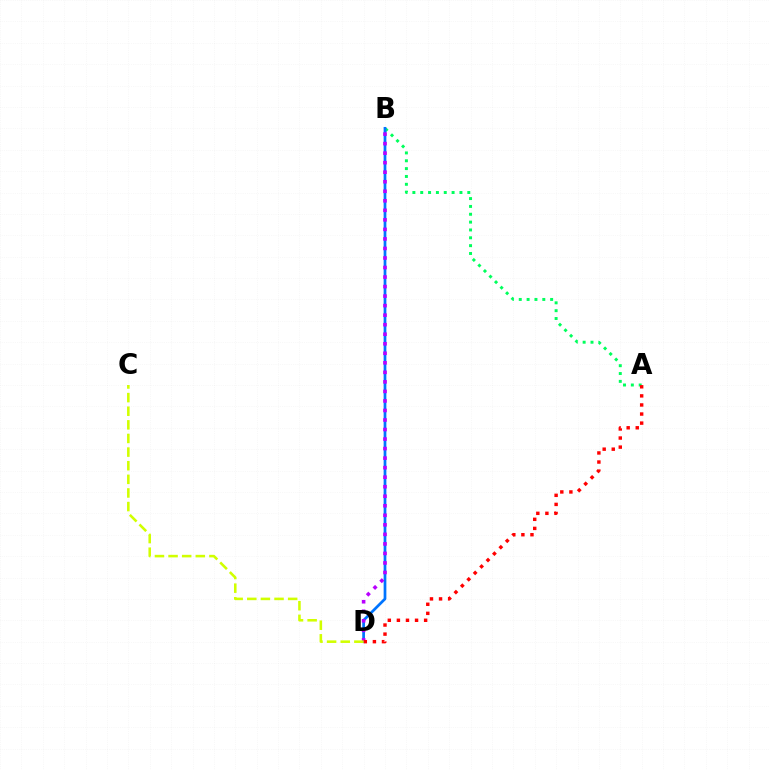{('A', 'B'): [{'color': '#00ff5c', 'line_style': 'dotted', 'thickness': 2.13}], ('B', 'D'): [{'color': '#0074ff', 'line_style': 'solid', 'thickness': 1.96}, {'color': '#b900ff', 'line_style': 'dotted', 'thickness': 2.59}], ('A', 'D'): [{'color': '#ff0000', 'line_style': 'dotted', 'thickness': 2.47}], ('C', 'D'): [{'color': '#d1ff00', 'line_style': 'dashed', 'thickness': 1.85}]}